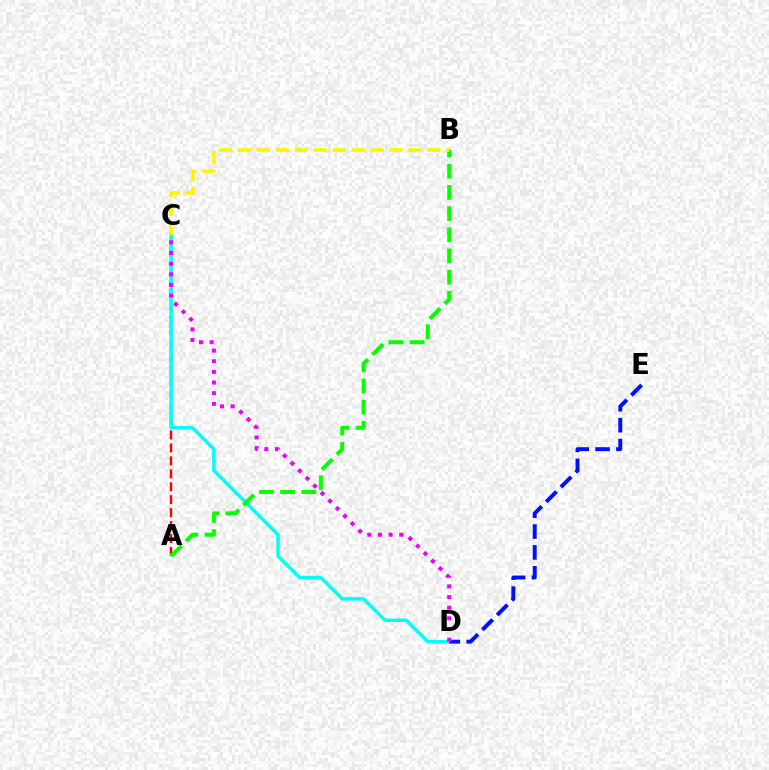{('A', 'C'): [{'color': '#ff0000', 'line_style': 'dashed', 'thickness': 1.76}], ('C', 'D'): [{'color': '#00fff6', 'line_style': 'solid', 'thickness': 2.48}, {'color': '#ee00ff', 'line_style': 'dotted', 'thickness': 2.89}], ('D', 'E'): [{'color': '#0010ff', 'line_style': 'dashed', 'thickness': 2.83}], ('A', 'B'): [{'color': '#08ff00', 'line_style': 'dashed', 'thickness': 2.88}], ('B', 'C'): [{'color': '#fcf500', 'line_style': 'dashed', 'thickness': 2.58}]}